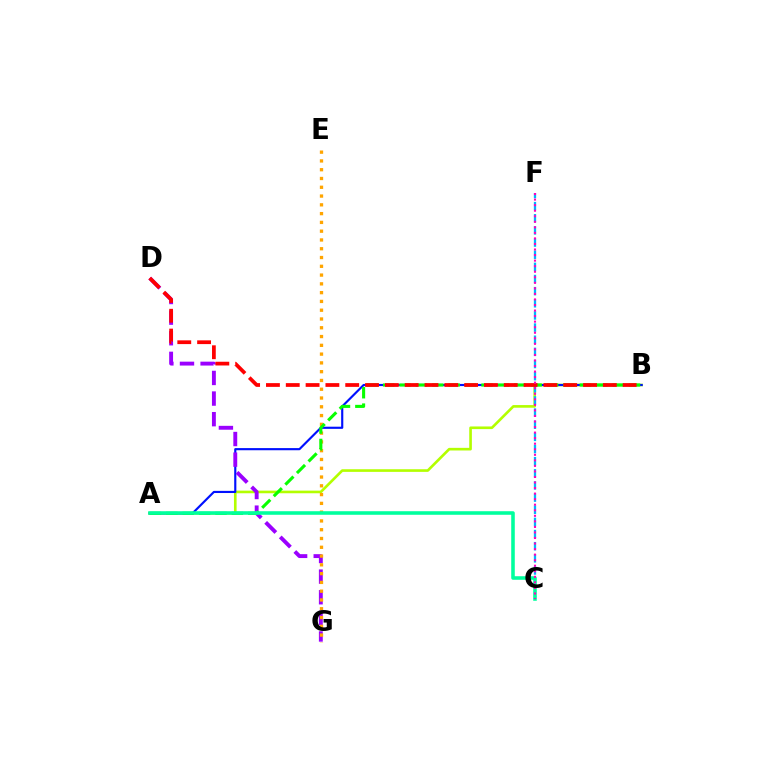{('A', 'B'): [{'color': '#b3ff00', 'line_style': 'solid', 'thickness': 1.9}, {'color': '#0010ff', 'line_style': 'solid', 'thickness': 1.55}, {'color': '#08ff00', 'line_style': 'dashed', 'thickness': 2.23}], ('C', 'F'): [{'color': '#00b5ff', 'line_style': 'dashed', 'thickness': 1.65}, {'color': '#ff00bd', 'line_style': 'dotted', 'thickness': 1.51}], ('D', 'G'): [{'color': '#9b00ff', 'line_style': 'dashed', 'thickness': 2.8}], ('E', 'G'): [{'color': '#ffa500', 'line_style': 'dotted', 'thickness': 2.39}], ('A', 'C'): [{'color': '#00ff9d', 'line_style': 'solid', 'thickness': 2.56}], ('B', 'D'): [{'color': '#ff0000', 'line_style': 'dashed', 'thickness': 2.69}]}